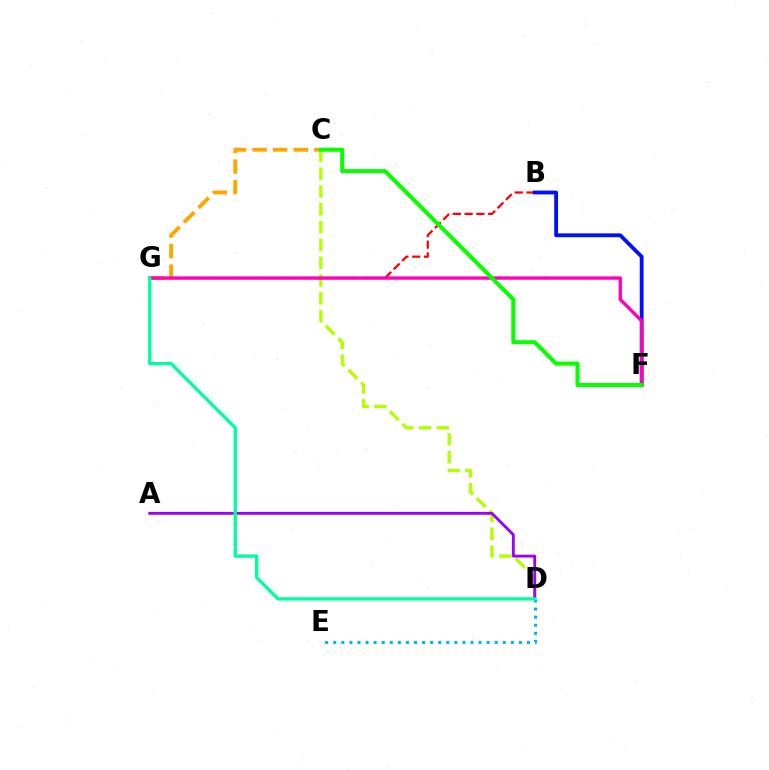{('C', 'G'): [{'color': '#ffa500', 'line_style': 'dashed', 'thickness': 2.8}], ('C', 'D'): [{'color': '#b3ff00', 'line_style': 'dashed', 'thickness': 2.42}], ('B', 'G'): [{'color': '#ff0000', 'line_style': 'dashed', 'thickness': 1.6}], ('A', 'D'): [{'color': '#9b00ff', 'line_style': 'solid', 'thickness': 2.05}], ('D', 'E'): [{'color': '#00b5ff', 'line_style': 'dotted', 'thickness': 2.19}], ('B', 'F'): [{'color': '#0010ff', 'line_style': 'solid', 'thickness': 2.75}], ('F', 'G'): [{'color': '#ff00bd', 'line_style': 'solid', 'thickness': 2.43}], ('D', 'G'): [{'color': '#00ff9d', 'line_style': 'solid', 'thickness': 2.4}], ('C', 'F'): [{'color': '#08ff00', 'line_style': 'solid', 'thickness': 2.91}]}